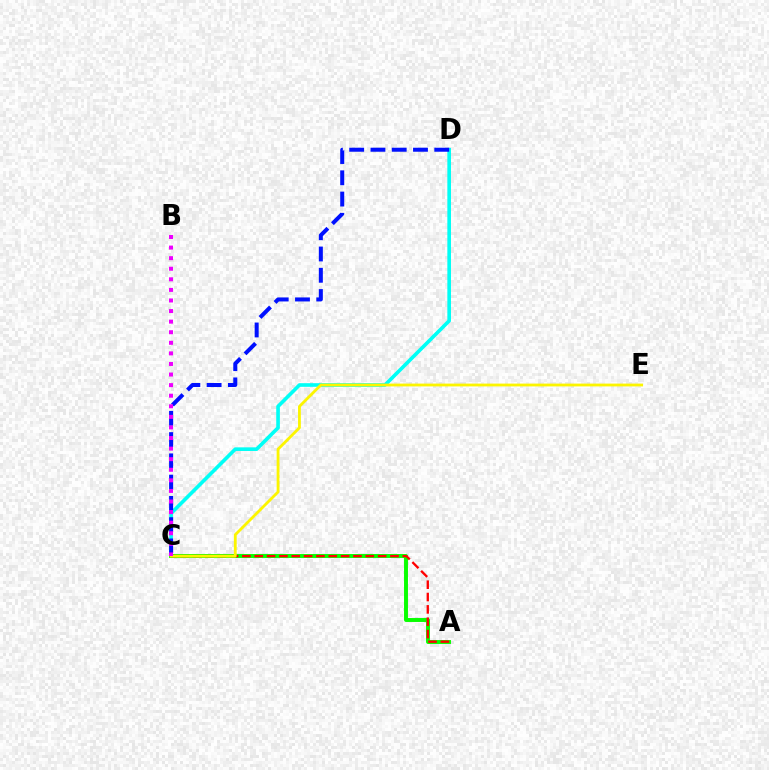{('C', 'D'): [{'color': '#00fff6', 'line_style': 'solid', 'thickness': 2.62}, {'color': '#0010ff', 'line_style': 'dashed', 'thickness': 2.89}], ('A', 'C'): [{'color': '#08ff00', 'line_style': 'solid', 'thickness': 2.83}, {'color': '#ff0000', 'line_style': 'dashed', 'thickness': 1.68}], ('C', 'E'): [{'color': '#fcf500', 'line_style': 'solid', 'thickness': 2.02}], ('B', 'C'): [{'color': '#ee00ff', 'line_style': 'dotted', 'thickness': 2.87}]}